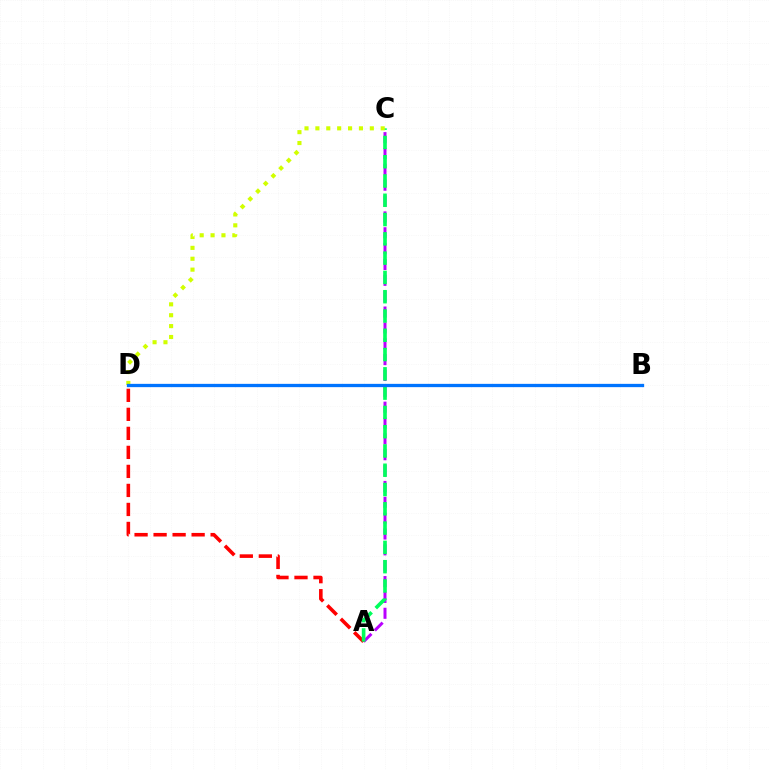{('A', 'C'): [{'color': '#b900ff', 'line_style': 'dashed', 'thickness': 2.15}, {'color': '#00ff5c', 'line_style': 'dashed', 'thickness': 2.62}], ('A', 'D'): [{'color': '#ff0000', 'line_style': 'dashed', 'thickness': 2.58}], ('C', 'D'): [{'color': '#d1ff00', 'line_style': 'dotted', 'thickness': 2.96}], ('B', 'D'): [{'color': '#0074ff', 'line_style': 'solid', 'thickness': 2.37}]}